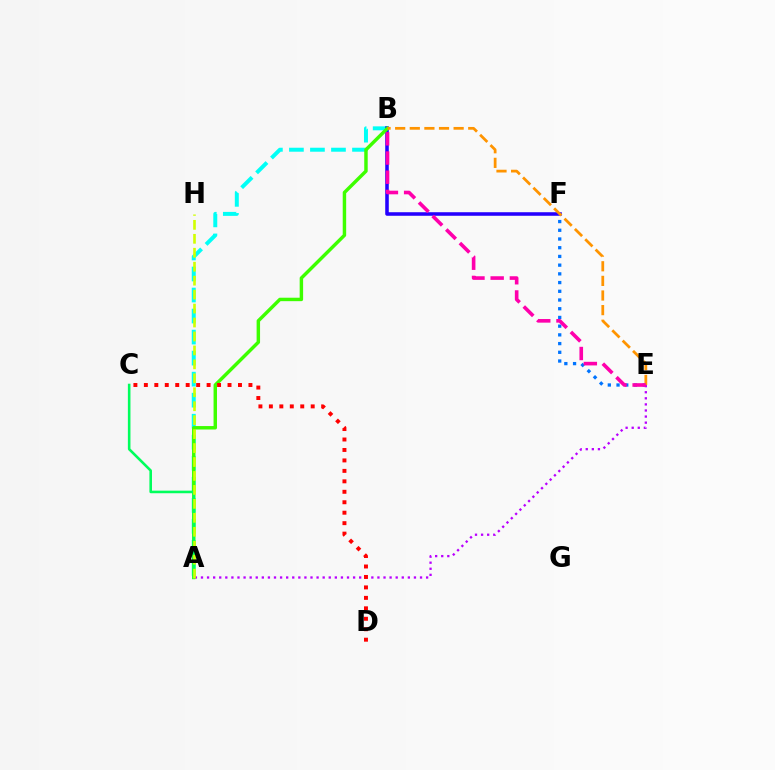{('E', 'F'): [{'color': '#0074ff', 'line_style': 'dotted', 'thickness': 2.37}], ('A', 'E'): [{'color': '#b900ff', 'line_style': 'dotted', 'thickness': 1.65}], ('A', 'B'): [{'color': '#00fff6', 'line_style': 'dashed', 'thickness': 2.86}, {'color': '#3dff00', 'line_style': 'solid', 'thickness': 2.48}], ('B', 'F'): [{'color': '#2500ff', 'line_style': 'solid', 'thickness': 2.56}], ('A', 'C'): [{'color': '#00ff5c', 'line_style': 'solid', 'thickness': 1.86}], ('B', 'E'): [{'color': '#ff9400', 'line_style': 'dashed', 'thickness': 1.99}, {'color': '#ff00ac', 'line_style': 'dashed', 'thickness': 2.61}], ('A', 'H'): [{'color': '#d1ff00', 'line_style': 'dashed', 'thickness': 1.9}], ('C', 'D'): [{'color': '#ff0000', 'line_style': 'dotted', 'thickness': 2.84}]}